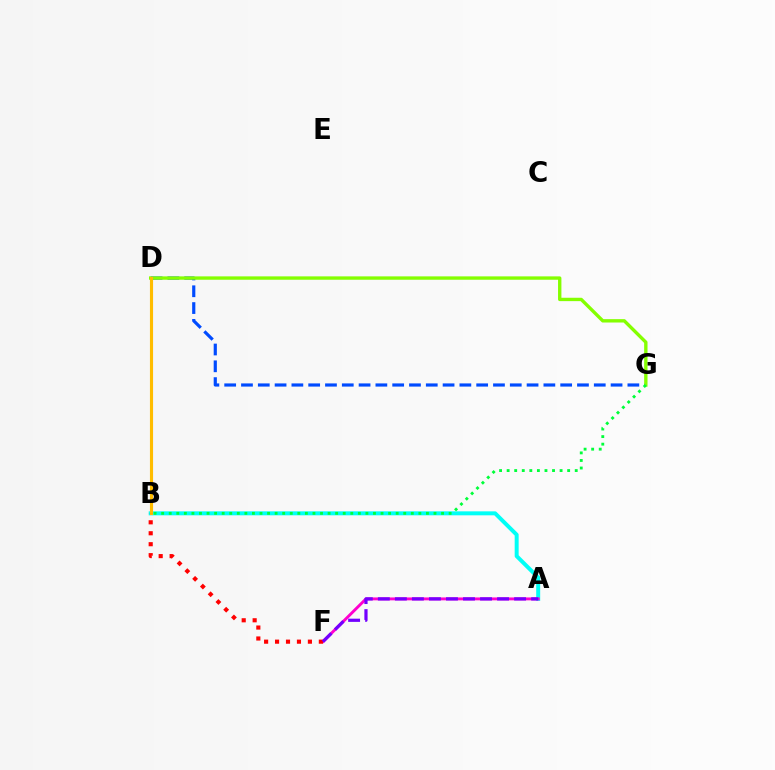{('D', 'G'): [{'color': '#004bff', 'line_style': 'dashed', 'thickness': 2.28}, {'color': '#84ff00', 'line_style': 'solid', 'thickness': 2.42}], ('A', 'B'): [{'color': '#00fff6', 'line_style': 'solid', 'thickness': 2.86}], ('B', 'G'): [{'color': '#00ff39', 'line_style': 'dotted', 'thickness': 2.06}], ('A', 'F'): [{'color': '#ff00cf', 'line_style': 'solid', 'thickness': 2.09}, {'color': '#7200ff', 'line_style': 'dashed', 'thickness': 2.31}], ('B', 'D'): [{'color': '#ffbd00', 'line_style': 'solid', 'thickness': 2.24}], ('B', 'F'): [{'color': '#ff0000', 'line_style': 'dotted', 'thickness': 2.97}]}